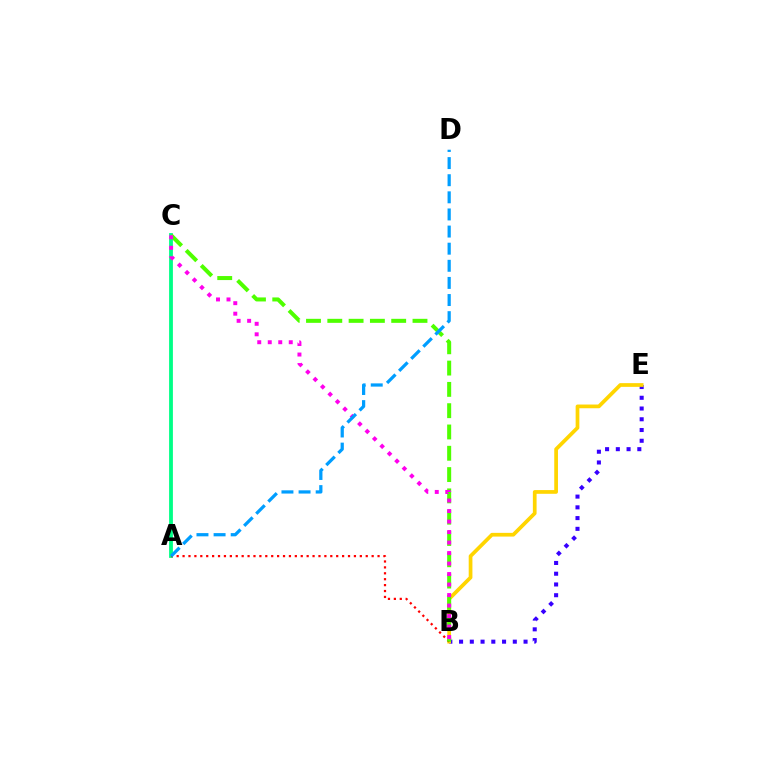{('B', 'E'): [{'color': '#3700ff', 'line_style': 'dotted', 'thickness': 2.92}, {'color': '#ffd500', 'line_style': 'solid', 'thickness': 2.68}], ('A', 'C'): [{'color': '#00ff86', 'line_style': 'solid', 'thickness': 2.74}], ('A', 'B'): [{'color': '#ff0000', 'line_style': 'dotted', 'thickness': 1.61}], ('B', 'C'): [{'color': '#4fff00', 'line_style': 'dashed', 'thickness': 2.89}, {'color': '#ff00ed', 'line_style': 'dotted', 'thickness': 2.85}], ('A', 'D'): [{'color': '#009eff', 'line_style': 'dashed', 'thickness': 2.33}]}